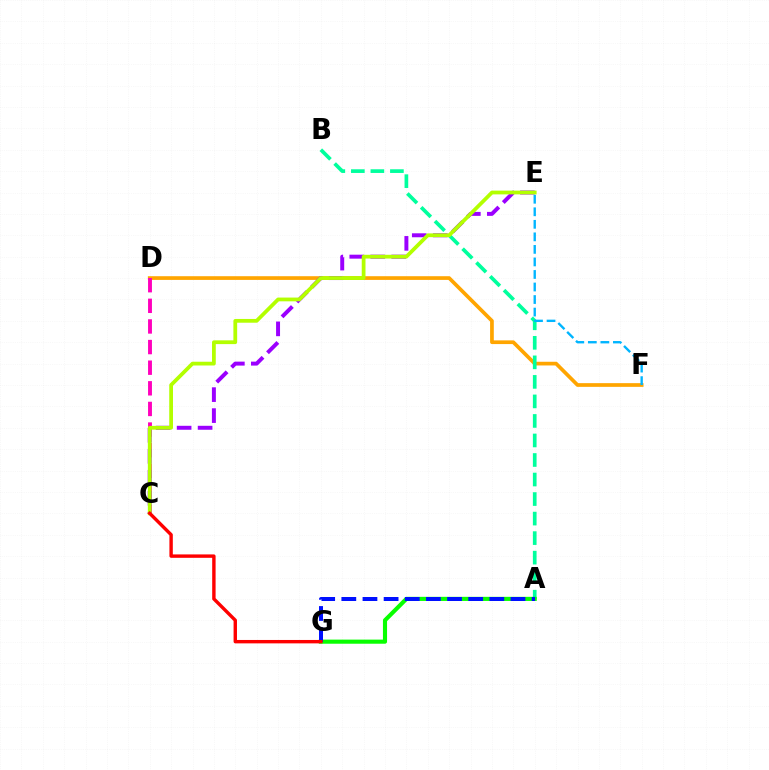{('D', 'F'): [{'color': '#ffa500', 'line_style': 'solid', 'thickness': 2.67}], ('A', 'B'): [{'color': '#00ff9d', 'line_style': 'dashed', 'thickness': 2.65}], ('E', 'F'): [{'color': '#00b5ff', 'line_style': 'dashed', 'thickness': 1.7}], ('C', 'D'): [{'color': '#ff00bd', 'line_style': 'dashed', 'thickness': 2.8}], ('C', 'E'): [{'color': '#9b00ff', 'line_style': 'dashed', 'thickness': 2.85}, {'color': '#b3ff00', 'line_style': 'solid', 'thickness': 2.71}], ('A', 'G'): [{'color': '#08ff00', 'line_style': 'solid', 'thickness': 2.96}, {'color': '#0010ff', 'line_style': 'dashed', 'thickness': 2.87}], ('C', 'G'): [{'color': '#ff0000', 'line_style': 'solid', 'thickness': 2.45}]}